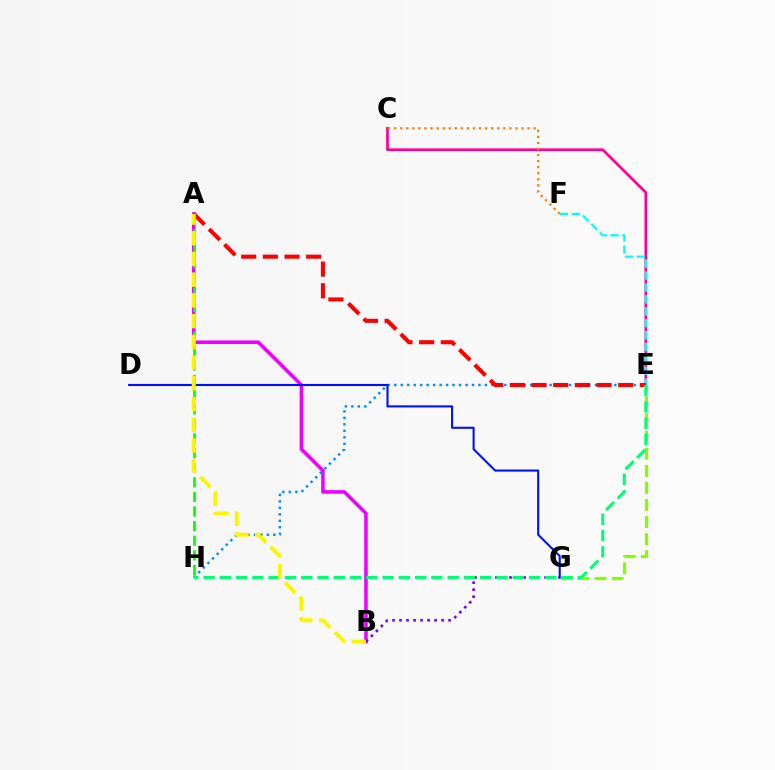{('E', 'G'): [{'color': '#84ff00', 'line_style': 'dashed', 'thickness': 2.32}], ('C', 'E'): [{'color': '#ff0094', 'line_style': 'solid', 'thickness': 1.94}], ('A', 'B'): [{'color': '#ee00ff', 'line_style': 'solid', 'thickness': 2.53}, {'color': '#fcf500', 'line_style': 'dashed', 'thickness': 2.82}], ('B', 'G'): [{'color': '#7200ff', 'line_style': 'dotted', 'thickness': 1.9}], ('E', 'H'): [{'color': '#008cff', 'line_style': 'dotted', 'thickness': 1.76}, {'color': '#00ff74', 'line_style': 'dashed', 'thickness': 2.21}], ('C', 'F'): [{'color': '#ff7c00', 'line_style': 'dotted', 'thickness': 1.65}], ('E', 'F'): [{'color': '#00fff6', 'line_style': 'dashed', 'thickness': 1.62}], ('A', 'H'): [{'color': '#08ff00', 'line_style': 'dashed', 'thickness': 1.98}], ('A', 'E'): [{'color': '#ff0000', 'line_style': 'dashed', 'thickness': 2.94}], ('D', 'G'): [{'color': '#0010ff', 'line_style': 'solid', 'thickness': 1.51}]}